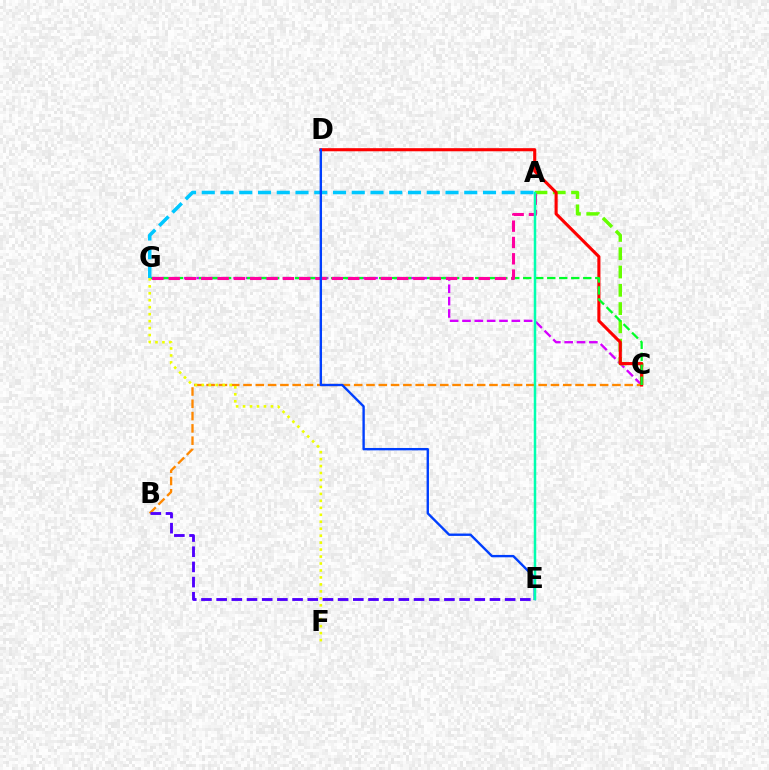{('C', 'G'): [{'color': '#d600ff', 'line_style': 'dashed', 'thickness': 1.68}, {'color': '#00ff27', 'line_style': 'dashed', 'thickness': 1.63}], ('B', 'C'): [{'color': '#ff8800', 'line_style': 'dashed', 'thickness': 1.67}], ('F', 'G'): [{'color': '#eeff00', 'line_style': 'dotted', 'thickness': 1.89}], ('A', 'C'): [{'color': '#66ff00', 'line_style': 'dashed', 'thickness': 2.48}], ('C', 'D'): [{'color': '#ff0000', 'line_style': 'solid', 'thickness': 2.23}], ('A', 'G'): [{'color': '#ff00a0', 'line_style': 'dashed', 'thickness': 2.22}, {'color': '#00c7ff', 'line_style': 'dashed', 'thickness': 2.55}], ('B', 'E'): [{'color': '#4f00ff', 'line_style': 'dashed', 'thickness': 2.06}], ('D', 'E'): [{'color': '#003fff', 'line_style': 'solid', 'thickness': 1.71}], ('A', 'E'): [{'color': '#00ffaf', 'line_style': 'solid', 'thickness': 1.8}]}